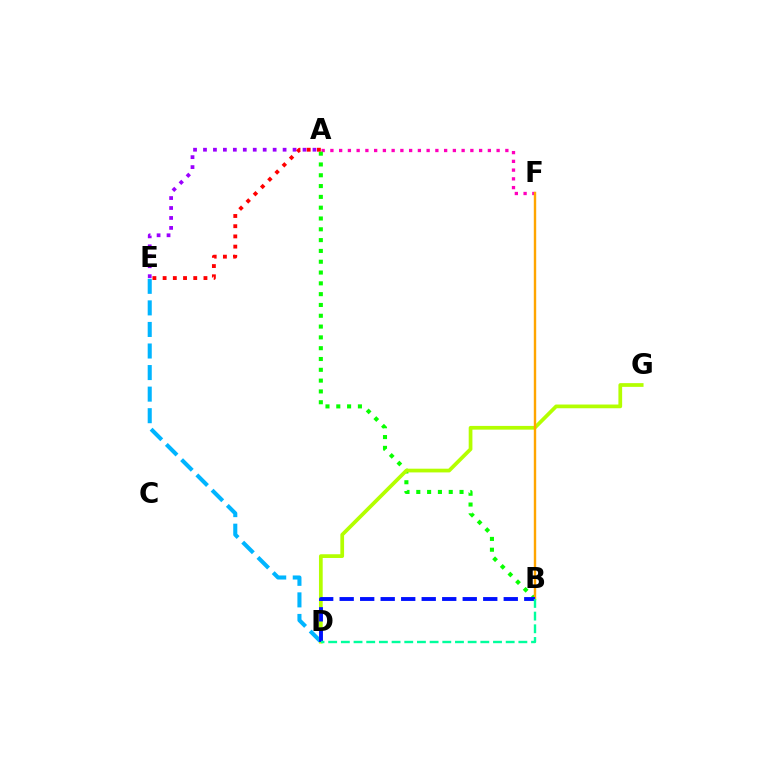{('D', 'E'): [{'color': '#00b5ff', 'line_style': 'dashed', 'thickness': 2.93}], ('A', 'F'): [{'color': '#ff00bd', 'line_style': 'dotted', 'thickness': 2.38}], ('A', 'E'): [{'color': '#9b00ff', 'line_style': 'dotted', 'thickness': 2.7}, {'color': '#ff0000', 'line_style': 'dotted', 'thickness': 2.77}], ('A', 'B'): [{'color': '#08ff00', 'line_style': 'dotted', 'thickness': 2.94}], ('D', 'G'): [{'color': '#b3ff00', 'line_style': 'solid', 'thickness': 2.68}], ('B', 'F'): [{'color': '#ffa500', 'line_style': 'solid', 'thickness': 1.73}], ('B', 'D'): [{'color': '#0010ff', 'line_style': 'dashed', 'thickness': 2.79}, {'color': '#00ff9d', 'line_style': 'dashed', 'thickness': 1.72}]}